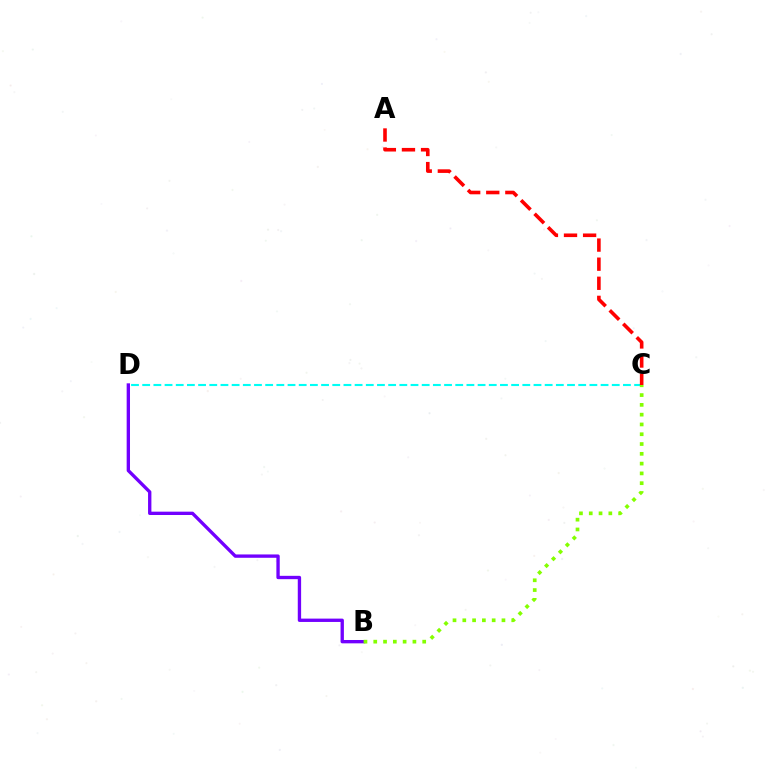{('B', 'D'): [{'color': '#7200ff', 'line_style': 'solid', 'thickness': 2.41}], ('C', 'D'): [{'color': '#00fff6', 'line_style': 'dashed', 'thickness': 1.52}], ('B', 'C'): [{'color': '#84ff00', 'line_style': 'dotted', 'thickness': 2.66}], ('A', 'C'): [{'color': '#ff0000', 'line_style': 'dashed', 'thickness': 2.59}]}